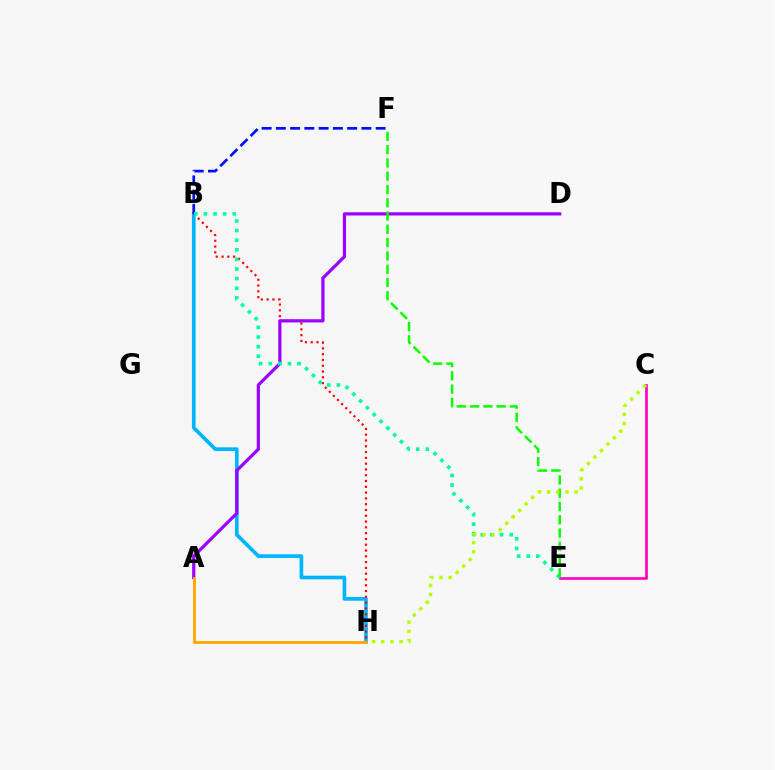{('B', 'H'): [{'color': '#00b5ff', 'line_style': 'solid', 'thickness': 2.64}, {'color': '#ff0000', 'line_style': 'dotted', 'thickness': 1.57}], ('C', 'E'): [{'color': '#ff00bd', 'line_style': 'solid', 'thickness': 1.91}], ('B', 'F'): [{'color': '#0010ff', 'line_style': 'dashed', 'thickness': 1.94}], ('A', 'D'): [{'color': '#9b00ff', 'line_style': 'solid', 'thickness': 2.31}], ('B', 'E'): [{'color': '#00ff9d', 'line_style': 'dotted', 'thickness': 2.61}], ('E', 'F'): [{'color': '#08ff00', 'line_style': 'dashed', 'thickness': 1.8}], ('C', 'H'): [{'color': '#b3ff00', 'line_style': 'dotted', 'thickness': 2.49}], ('A', 'H'): [{'color': '#ffa500', 'line_style': 'solid', 'thickness': 2.04}]}